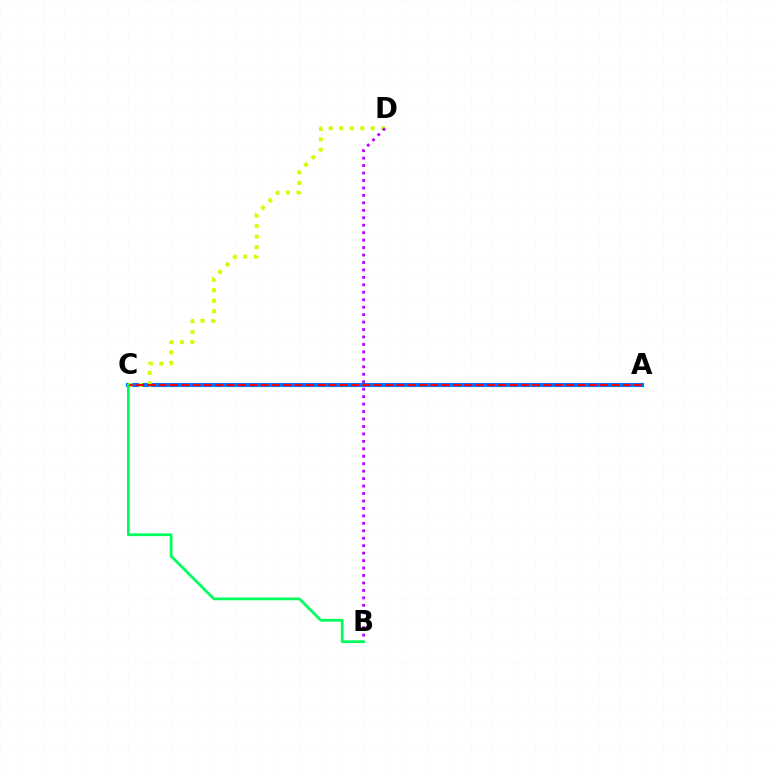{('A', 'C'): [{'color': '#0074ff', 'line_style': 'solid', 'thickness': 2.96}, {'color': '#ff0000', 'line_style': 'dashed', 'thickness': 1.54}], ('C', 'D'): [{'color': '#d1ff00', 'line_style': 'dotted', 'thickness': 2.85}], ('B', 'D'): [{'color': '#b900ff', 'line_style': 'dotted', 'thickness': 2.02}], ('B', 'C'): [{'color': '#00ff5c', 'line_style': 'solid', 'thickness': 1.99}]}